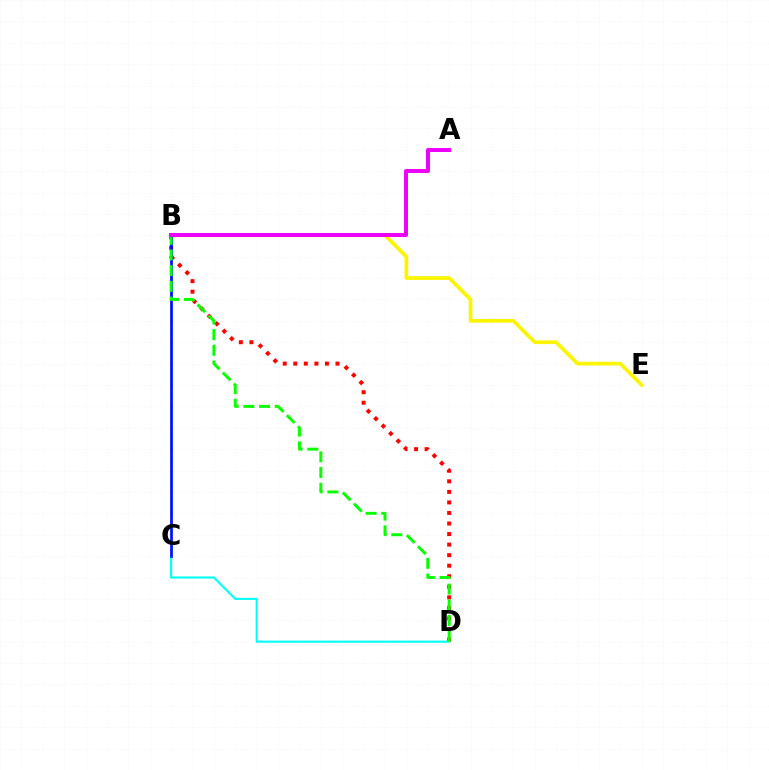{('B', 'D'): [{'color': '#ff0000', 'line_style': 'dotted', 'thickness': 2.87}, {'color': '#08ff00', 'line_style': 'dashed', 'thickness': 2.13}], ('C', 'D'): [{'color': '#00fff6', 'line_style': 'solid', 'thickness': 1.51}], ('B', 'E'): [{'color': '#fcf500', 'line_style': 'solid', 'thickness': 2.68}], ('B', 'C'): [{'color': '#0010ff', 'line_style': 'solid', 'thickness': 1.97}], ('A', 'B'): [{'color': '#ee00ff', 'line_style': 'solid', 'thickness': 2.85}]}